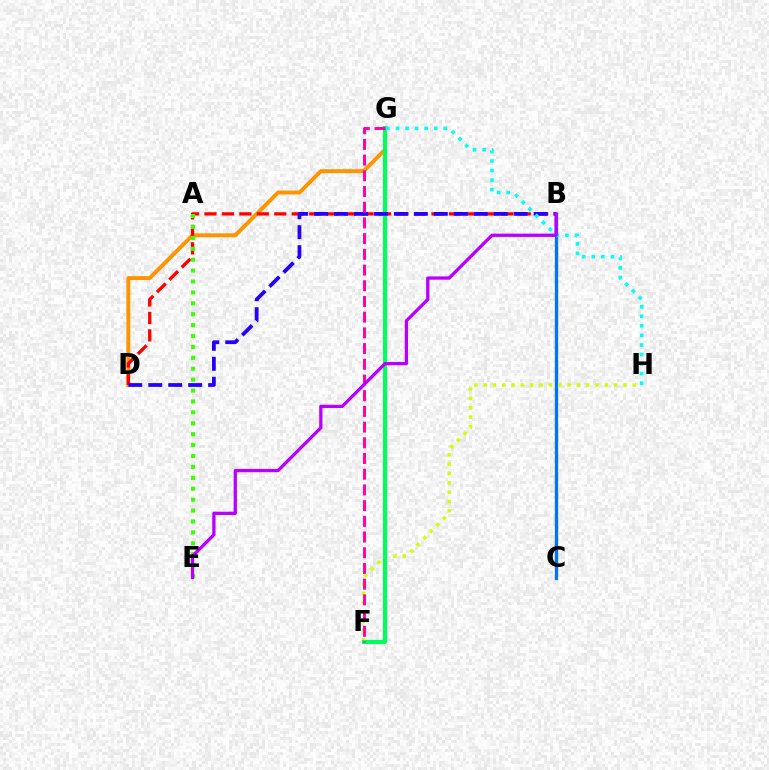{('D', 'G'): [{'color': '#ff9400', 'line_style': 'solid', 'thickness': 2.8}], ('B', 'C'): [{'color': '#0074ff', 'line_style': 'solid', 'thickness': 2.39}], ('B', 'D'): [{'color': '#ff0000', 'line_style': 'dashed', 'thickness': 2.37}, {'color': '#2500ff', 'line_style': 'dashed', 'thickness': 2.71}], ('F', 'H'): [{'color': '#d1ff00', 'line_style': 'dotted', 'thickness': 2.53}], ('F', 'G'): [{'color': '#00ff5c', 'line_style': 'solid', 'thickness': 2.98}, {'color': '#ff00ac', 'line_style': 'dashed', 'thickness': 2.13}], ('A', 'E'): [{'color': '#3dff00', 'line_style': 'dotted', 'thickness': 2.96}], ('G', 'H'): [{'color': '#00fff6', 'line_style': 'dotted', 'thickness': 2.6}], ('B', 'E'): [{'color': '#b900ff', 'line_style': 'solid', 'thickness': 2.36}]}